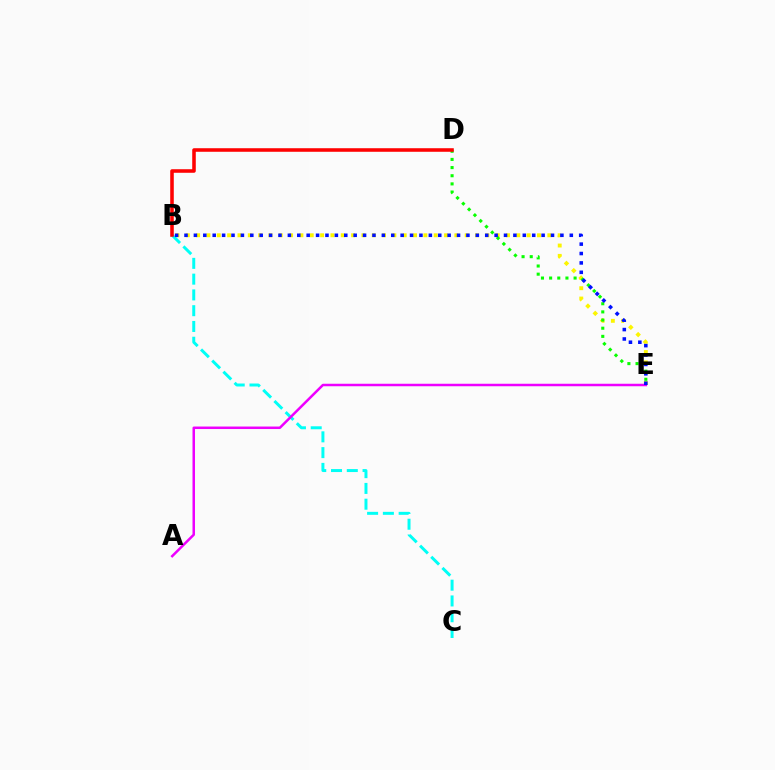{('B', 'E'): [{'color': '#fcf500', 'line_style': 'dotted', 'thickness': 2.81}, {'color': '#0010ff', 'line_style': 'dotted', 'thickness': 2.55}], ('D', 'E'): [{'color': '#08ff00', 'line_style': 'dotted', 'thickness': 2.22}], ('B', 'C'): [{'color': '#00fff6', 'line_style': 'dashed', 'thickness': 2.14}], ('A', 'E'): [{'color': '#ee00ff', 'line_style': 'solid', 'thickness': 1.8}], ('B', 'D'): [{'color': '#ff0000', 'line_style': 'solid', 'thickness': 2.56}]}